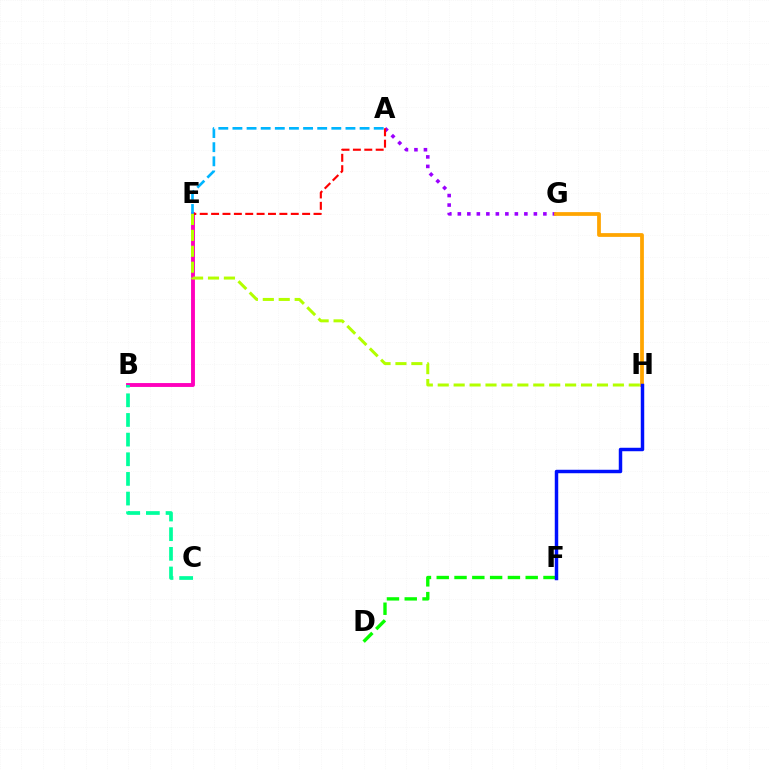{('B', 'E'): [{'color': '#ff00bd', 'line_style': 'solid', 'thickness': 2.8}], ('A', 'G'): [{'color': '#9b00ff', 'line_style': 'dotted', 'thickness': 2.58}], ('A', 'E'): [{'color': '#ff0000', 'line_style': 'dashed', 'thickness': 1.55}, {'color': '#00b5ff', 'line_style': 'dashed', 'thickness': 1.92}], ('G', 'H'): [{'color': '#ffa500', 'line_style': 'solid', 'thickness': 2.71}], ('D', 'F'): [{'color': '#08ff00', 'line_style': 'dashed', 'thickness': 2.42}], ('F', 'H'): [{'color': '#0010ff', 'line_style': 'solid', 'thickness': 2.49}], ('B', 'C'): [{'color': '#00ff9d', 'line_style': 'dashed', 'thickness': 2.67}], ('E', 'H'): [{'color': '#b3ff00', 'line_style': 'dashed', 'thickness': 2.16}]}